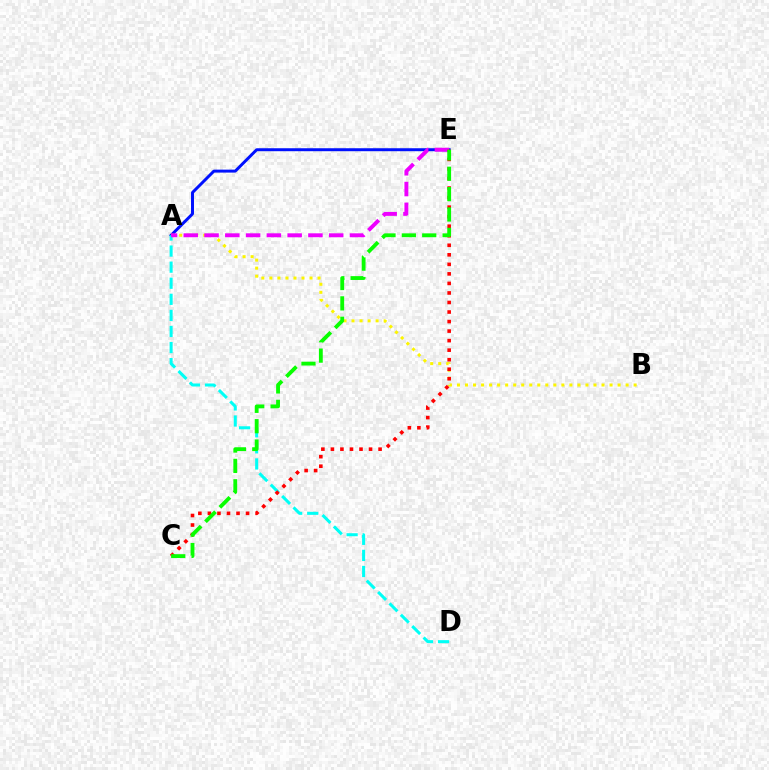{('A', 'E'): [{'color': '#0010ff', 'line_style': 'solid', 'thickness': 2.13}, {'color': '#ee00ff', 'line_style': 'dashed', 'thickness': 2.82}], ('A', 'B'): [{'color': '#fcf500', 'line_style': 'dotted', 'thickness': 2.18}], ('A', 'D'): [{'color': '#00fff6', 'line_style': 'dashed', 'thickness': 2.18}], ('C', 'E'): [{'color': '#ff0000', 'line_style': 'dotted', 'thickness': 2.59}, {'color': '#08ff00', 'line_style': 'dashed', 'thickness': 2.77}]}